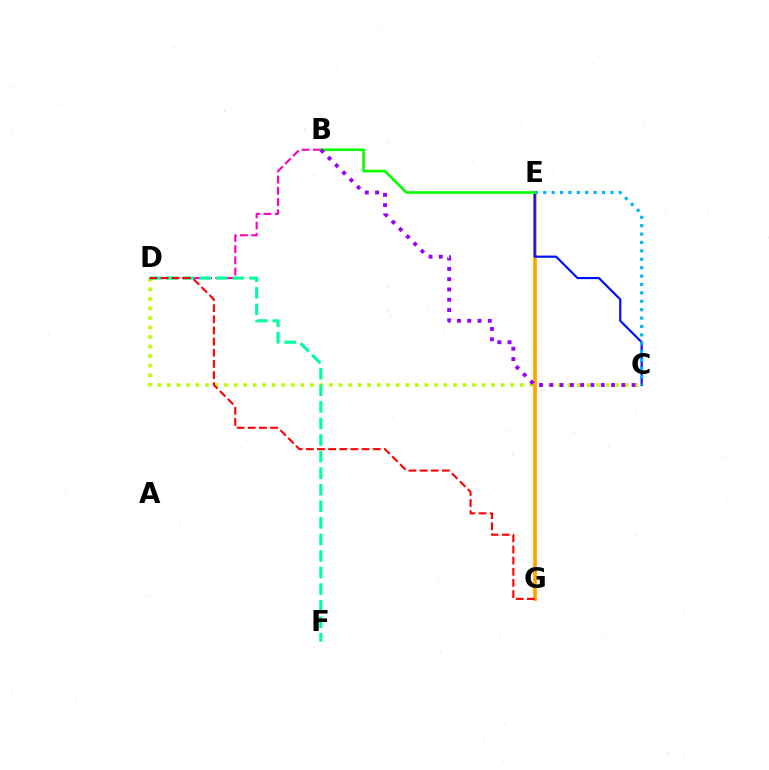{('C', 'D'): [{'color': '#b3ff00', 'line_style': 'dotted', 'thickness': 2.59}], ('E', 'G'): [{'color': '#ffa500', 'line_style': 'solid', 'thickness': 2.66}], ('C', 'E'): [{'color': '#0010ff', 'line_style': 'solid', 'thickness': 1.57}, {'color': '#00b5ff', 'line_style': 'dotted', 'thickness': 2.28}], ('B', 'D'): [{'color': '#ff00bd', 'line_style': 'dashed', 'thickness': 1.53}], ('D', 'F'): [{'color': '#00ff9d', 'line_style': 'dashed', 'thickness': 2.25}], ('D', 'G'): [{'color': '#ff0000', 'line_style': 'dashed', 'thickness': 1.51}], ('B', 'E'): [{'color': '#08ff00', 'line_style': 'solid', 'thickness': 1.89}], ('B', 'C'): [{'color': '#9b00ff', 'line_style': 'dotted', 'thickness': 2.79}]}